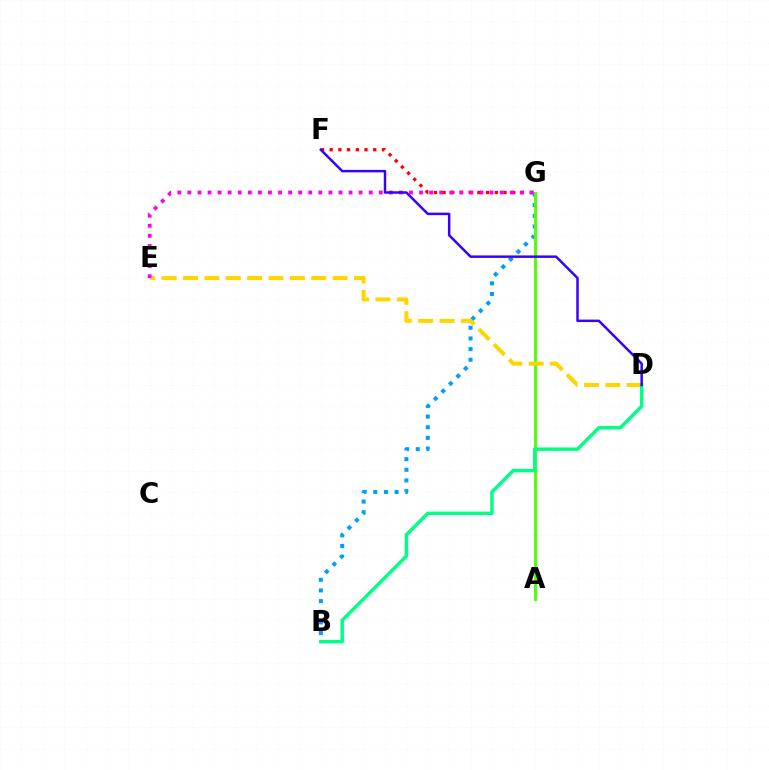{('B', 'G'): [{'color': '#009eff', 'line_style': 'dotted', 'thickness': 2.89}], ('A', 'G'): [{'color': '#4fff00', 'line_style': 'solid', 'thickness': 2.06}], ('D', 'E'): [{'color': '#ffd500', 'line_style': 'dashed', 'thickness': 2.9}], ('F', 'G'): [{'color': '#ff0000', 'line_style': 'dotted', 'thickness': 2.37}], ('B', 'D'): [{'color': '#00ff86', 'line_style': 'solid', 'thickness': 2.49}], ('E', 'G'): [{'color': '#ff00ed', 'line_style': 'dotted', 'thickness': 2.74}], ('D', 'F'): [{'color': '#3700ff', 'line_style': 'solid', 'thickness': 1.78}]}